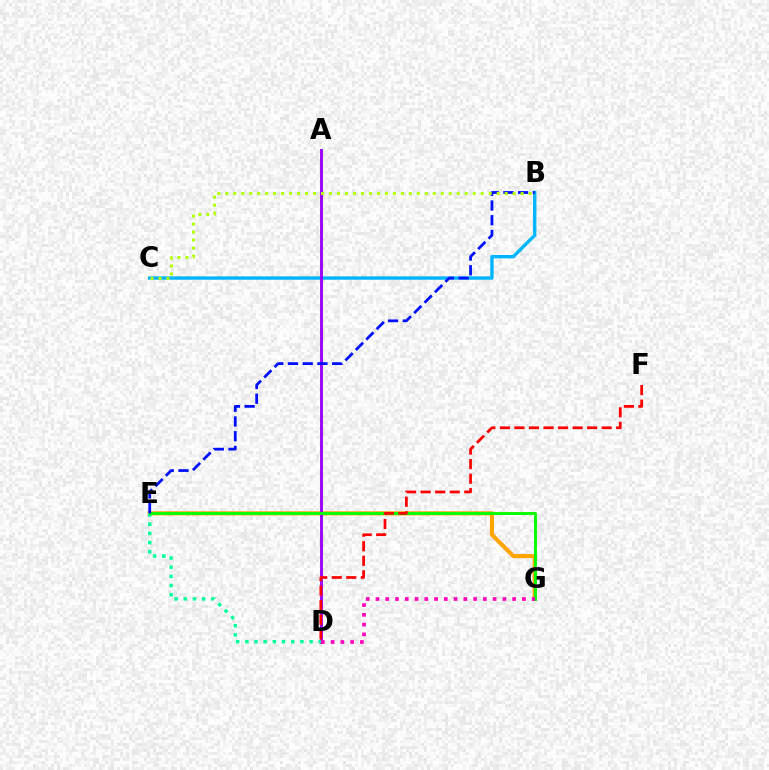{('B', 'C'): [{'color': '#00b5ff', 'line_style': 'solid', 'thickness': 2.42}, {'color': '#b3ff00', 'line_style': 'dotted', 'thickness': 2.17}], ('E', 'G'): [{'color': '#ffa500', 'line_style': 'solid', 'thickness': 2.98}, {'color': '#08ff00', 'line_style': 'solid', 'thickness': 2.11}], ('A', 'D'): [{'color': '#9b00ff', 'line_style': 'solid', 'thickness': 2.08}], ('D', 'E'): [{'color': '#00ff9d', 'line_style': 'dotted', 'thickness': 2.49}], ('B', 'E'): [{'color': '#0010ff', 'line_style': 'dashed', 'thickness': 2.0}], ('D', 'F'): [{'color': '#ff0000', 'line_style': 'dashed', 'thickness': 1.98}], ('D', 'G'): [{'color': '#ff00bd', 'line_style': 'dotted', 'thickness': 2.65}]}